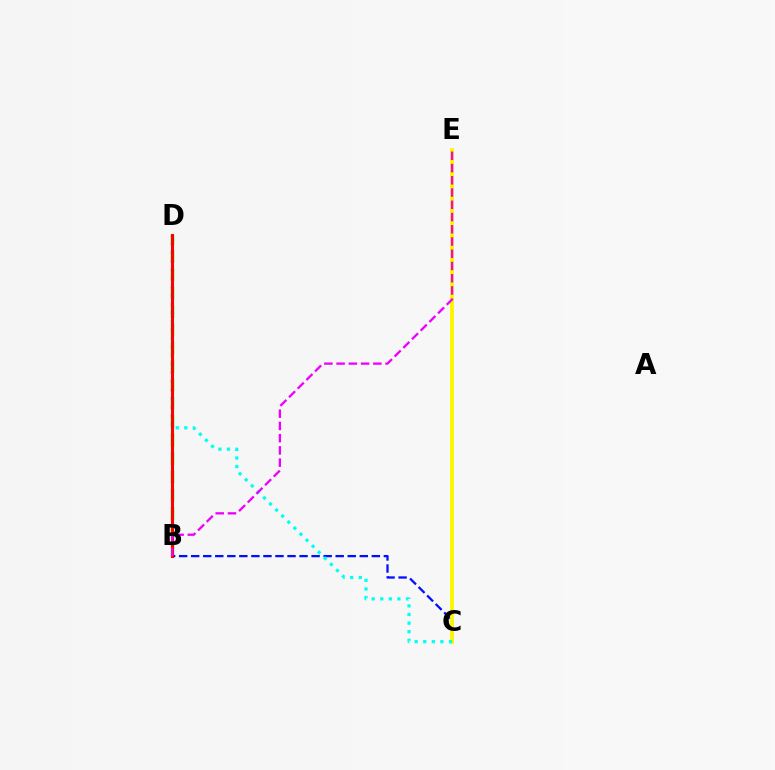{('B', 'D'): [{'color': '#08ff00', 'line_style': 'dashed', 'thickness': 2.49}, {'color': '#ff0000', 'line_style': 'solid', 'thickness': 2.21}], ('B', 'C'): [{'color': '#0010ff', 'line_style': 'dashed', 'thickness': 1.64}], ('C', 'E'): [{'color': '#fcf500', 'line_style': 'solid', 'thickness': 2.76}], ('C', 'D'): [{'color': '#00fff6', 'line_style': 'dotted', 'thickness': 2.33}], ('B', 'E'): [{'color': '#ee00ff', 'line_style': 'dashed', 'thickness': 1.66}]}